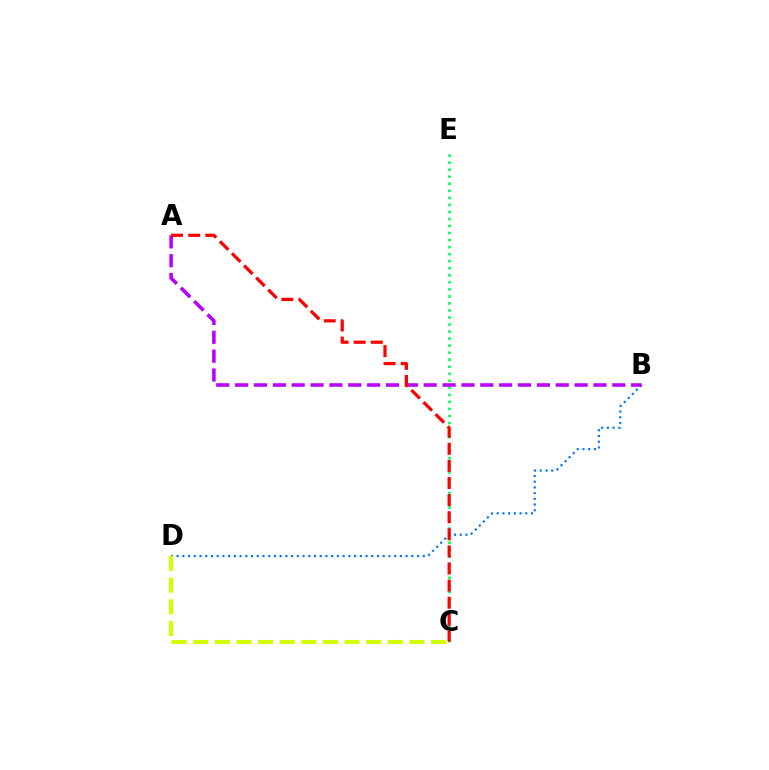{('B', 'D'): [{'color': '#0074ff', 'line_style': 'dotted', 'thickness': 1.56}], ('C', 'D'): [{'color': '#d1ff00', 'line_style': 'dashed', 'thickness': 2.94}], ('C', 'E'): [{'color': '#00ff5c', 'line_style': 'dotted', 'thickness': 1.91}], ('A', 'B'): [{'color': '#b900ff', 'line_style': 'dashed', 'thickness': 2.56}], ('A', 'C'): [{'color': '#ff0000', 'line_style': 'dashed', 'thickness': 2.32}]}